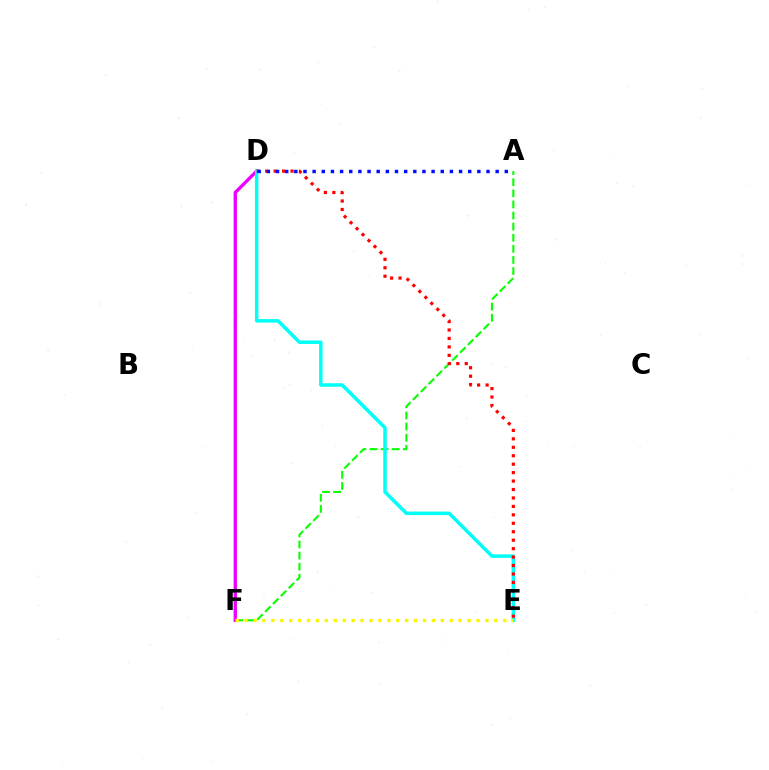{('A', 'F'): [{'color': '#08ff00', 'line_style': 'dashed', 'thickness': 1.51}], ('D', 'F'): [{'color': '#ee00ff', 'line_style': 'solid', 'thickness': 2.42}], ('D', 'E'): [{'color': '#00fff6', 'line_style': 'solid', 'thickness': 2.51}, {'color': '#ff0000', 'line_style': 'dotted', 'thickness': 2.29}], ('A', 'D'): [{'color': '#0010ff', 'line_style': 'dotted', 'thickness': 2.49}], ('E', 'F'): [{'color': '#fcf500', 'line_style': 'dotted', 'thickness': 2.42}]}